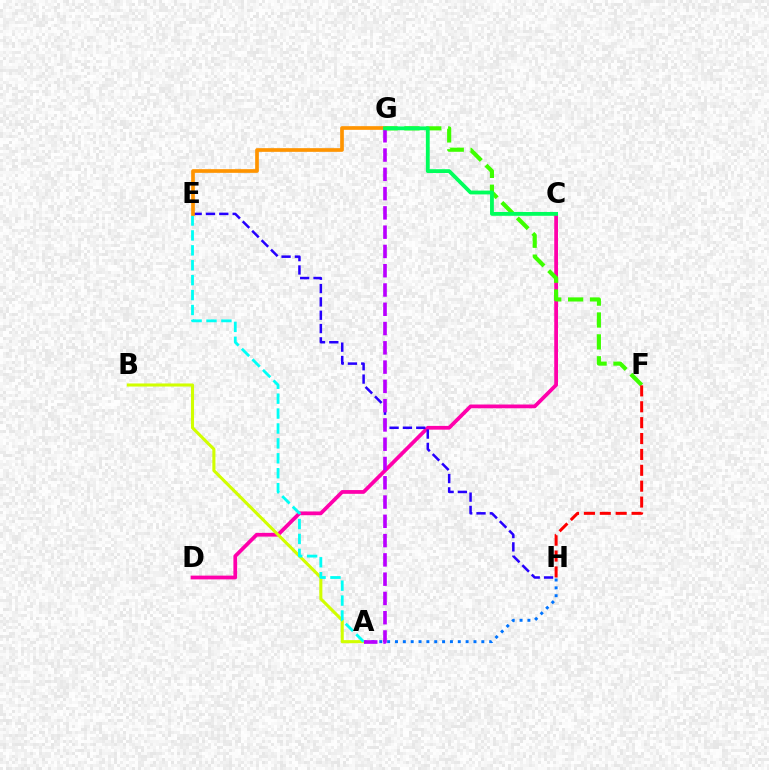{('C', 'D'): [{'color': '#ff00ac', 'line_style': 'solid', 'thickness': 2.7}], ('A', 'H'): [{'color': '#0074ff', 'line_style': 'dotted', 'thickness': 2.13}], ('F', 'G'): [{'color': '#3dff00', 'line_style': 'dashed', 'thickness': 2.98}], ('A', 'B'): [{'color': '#d1ff00', 'line_style': 'solid', 'thickness': 2.21}], ('E', 'H'): [{'color': '#2500ff', 'line_style': 'dashed', 'thickness': 1.81}], ('A', 'E'): [{'color': '#00fff6', 'line_style': 'dashed', 'thickness': 2.03}], ('E', 'G'): [{'color': '#ff9400', 'line_style': 'solid', 'thickness': 2.65}], ('F', 'H'): [{'color': '#ff0000', 'line_style': 'dashed', 'thickness': 2.16}], ('A', 'G'): [{'color': '#b900ff', 'line_style': 'dashed', 'thickness': 2.62}], ('C', 'G'): [{'color': '#00ff5c', 'line_style': 'solid', 'thickness': 2.75}]}